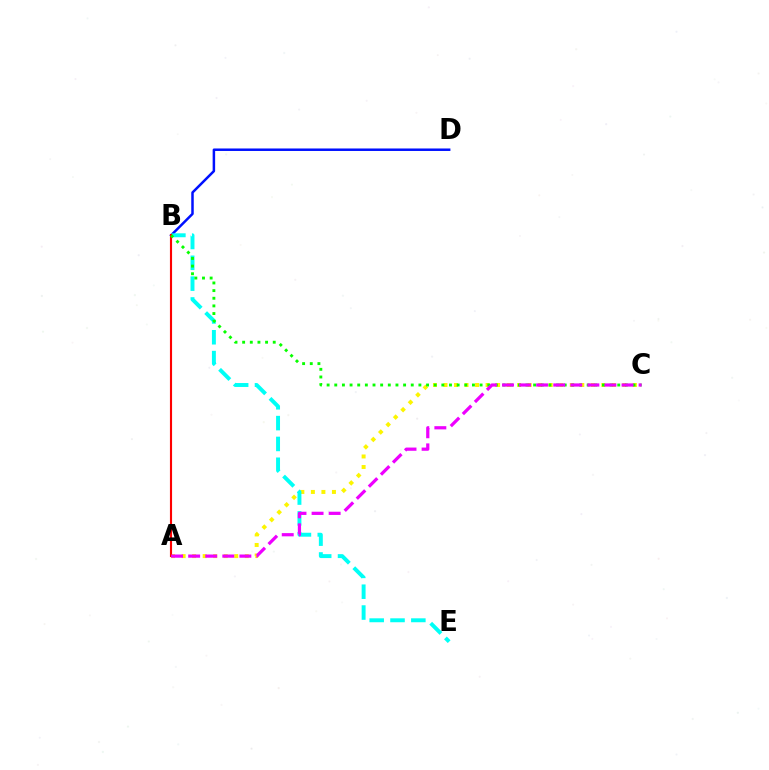{('A', 'C'): [{'color': '#fcf500', 'line_style': 'dotted', 'thickness': 2.86}, {'color': '#ee00ff', 'line_style': 'dashed', 'thickness': 2.32}], ('B', 'D'): [{'color': '#0010ff', 'line_style': 'solid', 'thickness': 1.8}], ('B', 'E'): [{'color': '#00fff6', 'line_style': 'dashed', 'thickness': 2.83}], ('A', 'B'): [{'color': '#ff0000', 'line_style': 'solid', 'thickness': 1.53}], ('B', 'C'): [{'color': '#08ff00', 'line_style': 'dotted', 'thickness': 2.08}]}